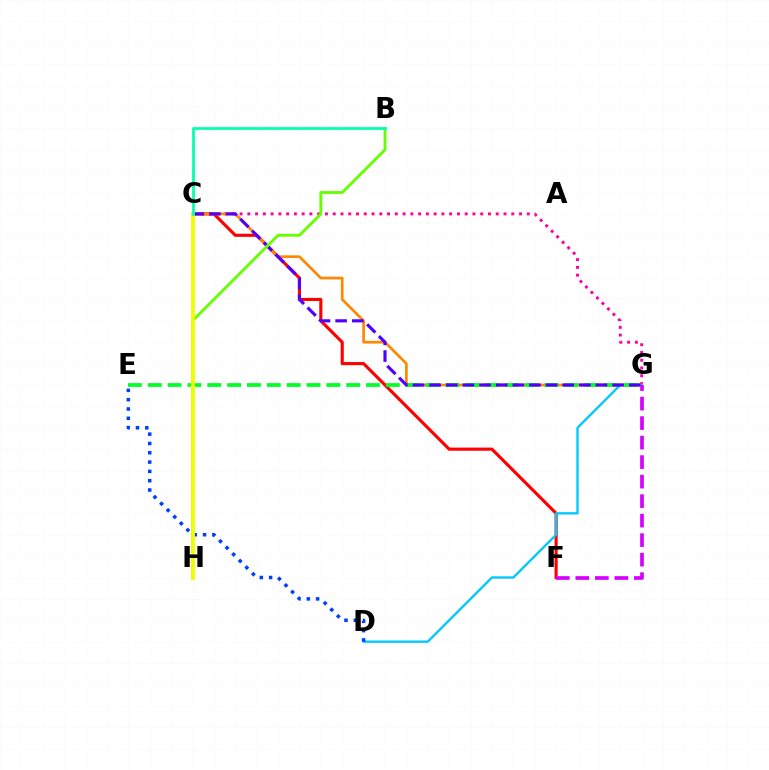{('C', 'G'): [{'color': '#ff00a0', 'line_style': 'dotted', 'thickness': 2.11}, {'color': '#ff8800', 'line_style': 'solid', 'thickness': 1.94}, {'color': '#4f00ff', 'line_style': 'dashed', 'thickness': 2.26}], ('C', 'F'): [{'color': '#ff0000', 'line_style': 'solid', 'thickness': 2.25}], ('D', 'G'): [{'color': '#00c7ff', 'line_style': 'solid', 'thickness': 1.68}], ('E', 'G'): [{'color': '#00ff27', 'line_style': 'dashed', 'thickness': 2.7}], ('B', 'H'): [{'color': '#66ff00', 'line_style': 'solid', 'thickness': 2.05}], ('D', 'E'): [{'color': '#003fff', 'line_style': 'dotted', 'thickness': 2.53}], ('C', 'H'): [{'color': '#eeff00', 'line_style': 'solid', 'thickness': 2.79}], ('B', 'C'): [{'color': '#00ffaf', 'line_style': 'solid', 'thickness': 1.97}], ('F', 'G'): [{'color': '#d600ff', 'line_style': 'dashed', 'thickness': 2.65}]}